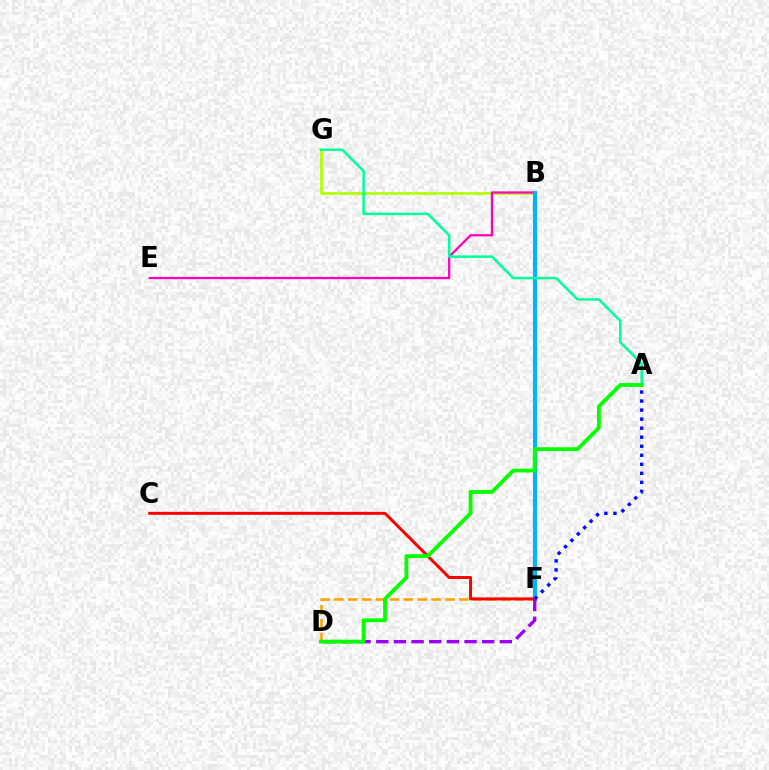{('D', 'F'): [{'color': '#ffa500', 'line_style': 'dashed', 'thickness': 1.89}, {'color': '#9b00ff', 'line_style': 'dashed', 'thickness': 2.4}], ('B', 'G'): [{'color': '#b3ff00', 'line_style': 'solid', 'thickness': 1.97}], ('B', 'E'): [{'color': '#ff00bd', 'line_style': 'solid', 'thickness': 1.61}], ('B', 'F'): [{'color': '#00b5ff', 'line_style': 'solid', 'thickness': 2.97}], ('C', 'F'): [{'color': '#ff0000', 'line_style': 'solid', 'thickness': 2.13}], ('A', 'G'): [{'color': '#00ff9d', 'line_style': 'solid', 'thickness': 1.8}], ('A', 'D'): [{'color': '#08ff00', 'line_style': 'solid', 'thickness': 2.75}], ('A', 'F'): [{'color': '#0010ff', 'line_style': 'dotted', 'thickness': 2.45}]}